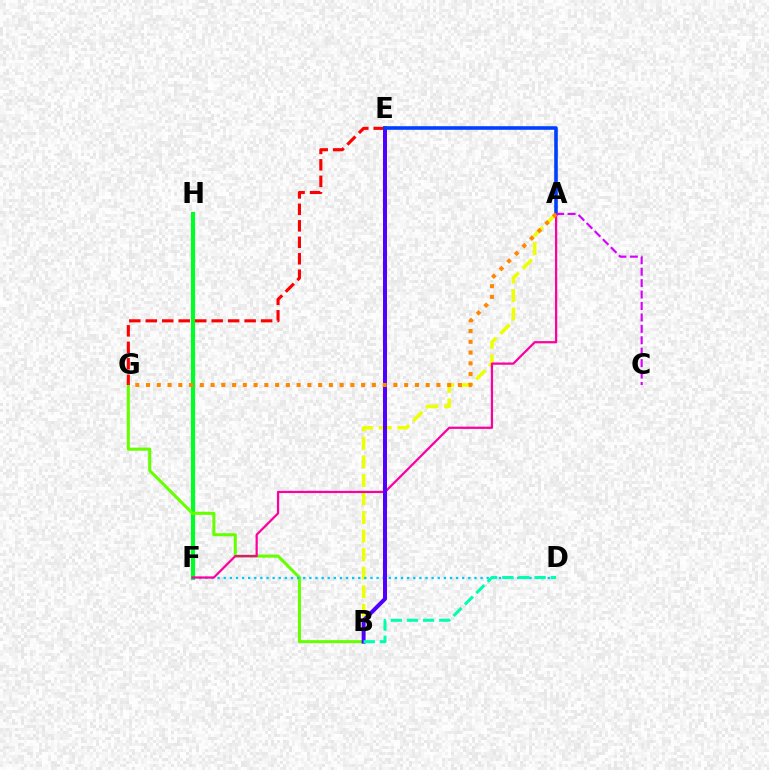{('A', 'B'): [{'color': '#eeff00', 'line_style': 'dashed', 'thickness': 2.52}], ('F', 'H'): [{'color': '#00ff27', 'line_style': 'solid', 'thickness': 2.99}], ('B', 'G'): [{'color': '#66ff00', 'line_style': 'solid', 'thickness': 2.19}], ('E', 'G'): [{'color': '#ff0000', 'line_style': 'dashed', 'thickness': 2.24}], ('D', 'F'): [{'color': '#00c7ff', 'line_style': 'dotted', 'thickness': 1.66}], ('A', 'F'): [{'color': '#ff00a0', 'line_style': 'solid', 'thickness': 1.61}], ('B', 'E'): [{'color': '#4f00ff', 'line_style': 'solid', 'thickness': 2.87}], ('A', 'E'): [{'color': '#003fff', 'line_style': 'solid', 'thickness': 2.58}], ('A', 'G'): [{'color': '#ff8800', 'line_style': 'dotted', 'thickness': 2.92}], ('A', 'C'): [{'color': '#d600ff', 'line_style': 'dashed', 'thickness': 1.55}], ('B', 'D'): [{'color': '#00ffaf', 'line_style': 'dashed', 'thickness': 2.19}]}